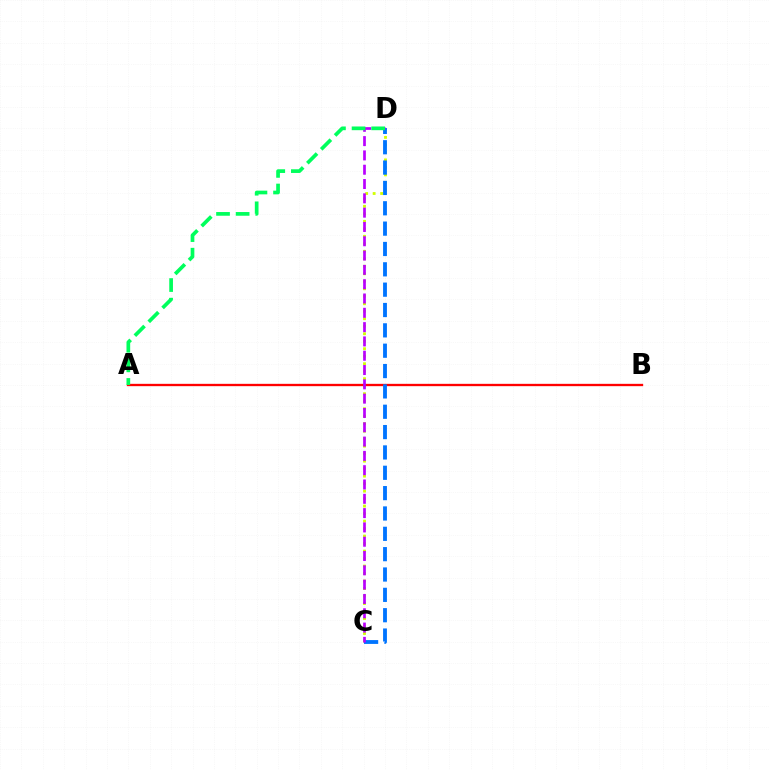{('C', 'D'): [{'color': '#d1ff00', 'line_style': 'dotted', 'thickness': 2.04}, {'color': '#0074ff', 'line_style': 'dashed', 'thickness': 2.76}, {'color': '#b900ff', 'line_style': 'dashed', 'thickness': 1.94}], ('A', 'B'): [{'color': '#ff0000', 'line_style': 'solid', 'thickness': 1.68}], ('A', 'D'): [{'color': '#00ff5c', 'line_style': 'dashed', 'thickness': 2.66}]}